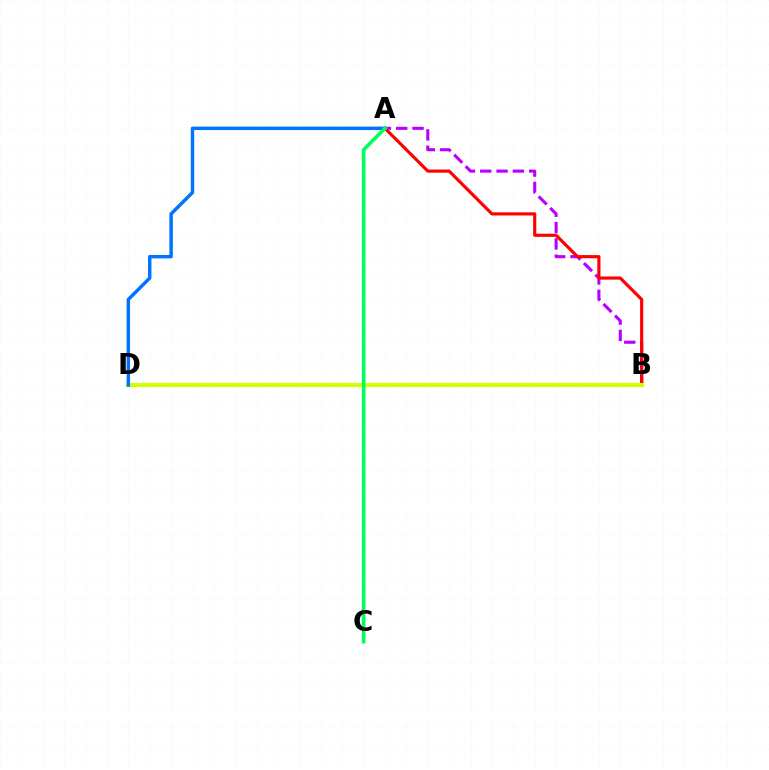{('A', 'B'): [{'color': '#b900ff', 'line_style': 'dashed', 'thickness': 2.22}, {'color': '#ff0000', 'line_style': 'solid', 'thickness': 2.27}], ('B', 'D'): [{'color': '#d1ff00', 'line_style': 'solid', 'thickness': 2.96}], ('A', 'D'): [{'color': '#0074ff', 'line_style': 'solid', 'thickness': 2.48}], ('A', 'C'): [{'color': '#00ff5c', 'line_style': 'solid', 'thickness': 2.62}]}